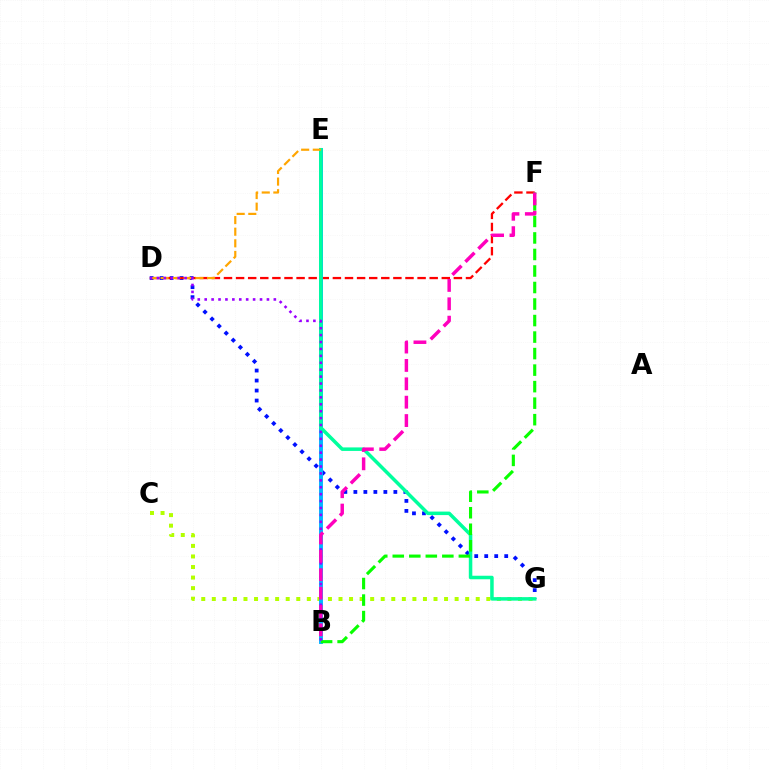{('D', 'G'): [{'color': '#0010ff', 'line_style': 'dotted', 'thickness': 2.72}], ('D', 'F'): [{'color': '#ff0000', 'line_style': 'dashed', 'thickness': 1.64}], ('C', 'G'): [{'color': '#b3ff00', 'line_style': 'dotted', 'thickness': 2.87}], ('B', 'E'): [{'color': '#00b5ff', 'line_style': 'solid', 'thickness': 2.81}], ('E', 'G'): [{'color': '#00ff9d', 'line_style': 'solid', 'thickness': 2.53}], ('B', 'F'): [{'color': '#08ff00', 'line_style': 'dashed', 'thickness': 2.24}, {'color': '#ff00bd', 'line_style': 'dashed', 'thickness': 2.5}], ('D', 'E'): [{'color': '#ffa500', 'line_style': 'dashed', 'thickness': 1.58}], ('B', 'D'): [{'color': '#9b00ff', 'line_style': 'dotted', 'thickness': 1.88}]}